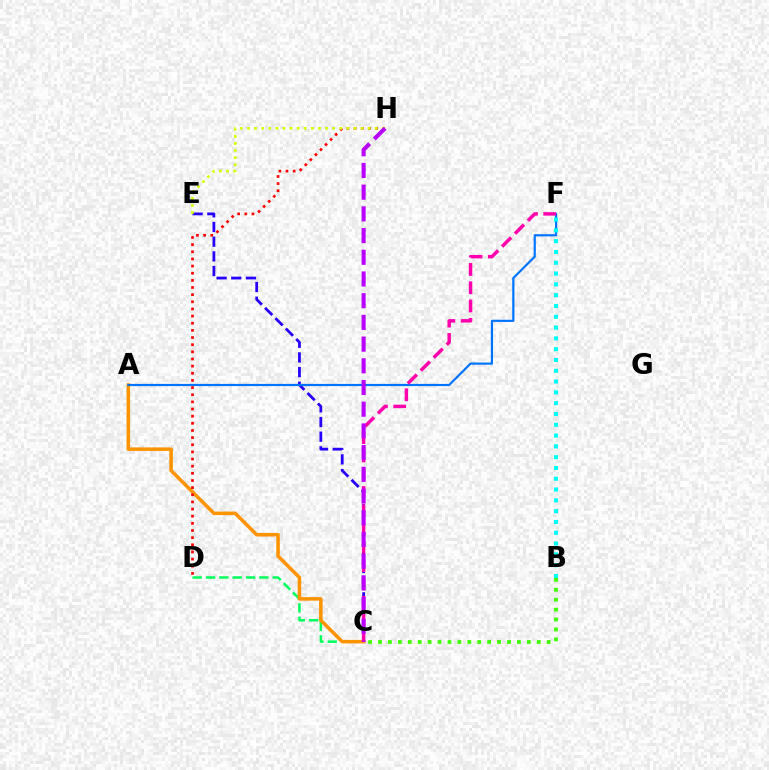{('C', 'D'): [{'color': '#00ff5c', 'line_style': 'dashed', 'thickness': 1.81}], ('A', 'C'): [{'color': '#ff9400', 'line_style': 'solid', 'thickness': 2.56}], ('C', 'E'): [{'color': '#2500ff', 'line_style': 'dashed', 'thickness': 2.0}], ('A', 'F'): [{'color': '#0074ff', 'line_style': 'solid', 'thickness': 1.58}], ('D', 'H'): [{'color': '#ff0000', 'line_style': 'dotted', 'thickness': 1.94}], ('E', 'H'): [{'color': '#d1ff00', 'line_style': 'dotted', 'thickness': 1.93}], ('B', 'C'): [{'color': '#3dff00', 'line_style': 'dotted', 'thickness': 2.7}], ('B', 'F'): [{'color': '#00fff6', 'line_style': 'dotted', 'thickness': 2.93}], ('C', 'F'): [{'color': '#ff00ac', 'line_style': 'dashed', 'thickness': 2.48}], ('C', 'H'): [{'color': '#b900ff', 'line_style': 'dashed', 'thickness': 2.95}]}